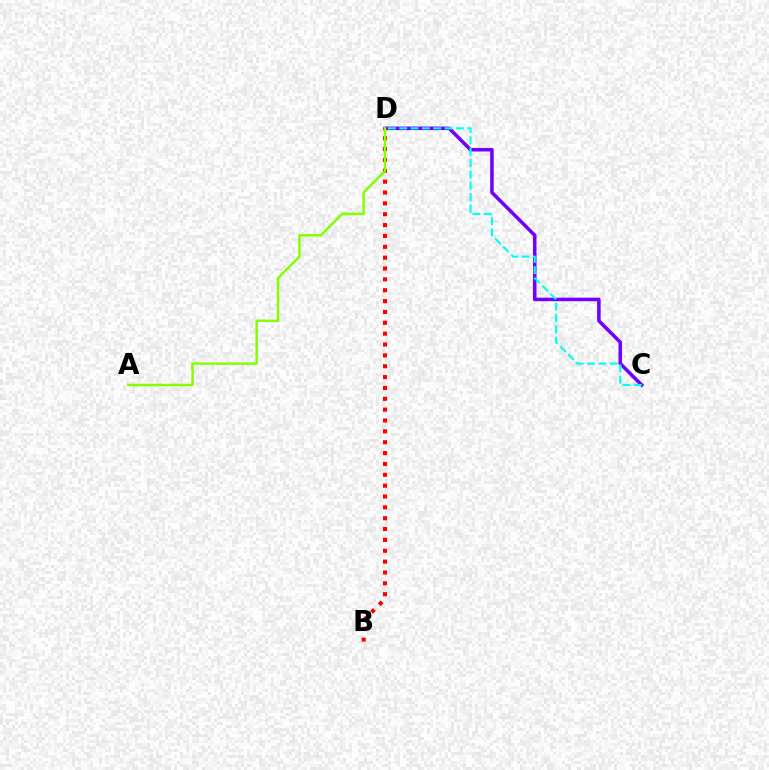{('C', 'D'): [{'color': '#7200ff', 'line_style': 'solid', 'thickness': 2.55}, {'color': '#00fff6', 'line_style': 'dashed', 'thickness': 1.54}], ('B', 'D'): [{'color': '#ff0000', 'line_style': 'dotted', 'thickness': 2.95}], ('A', 'D'): [{'color': '#84ff00', 'line_style': 'solid', 'thickness': 1.79}]}